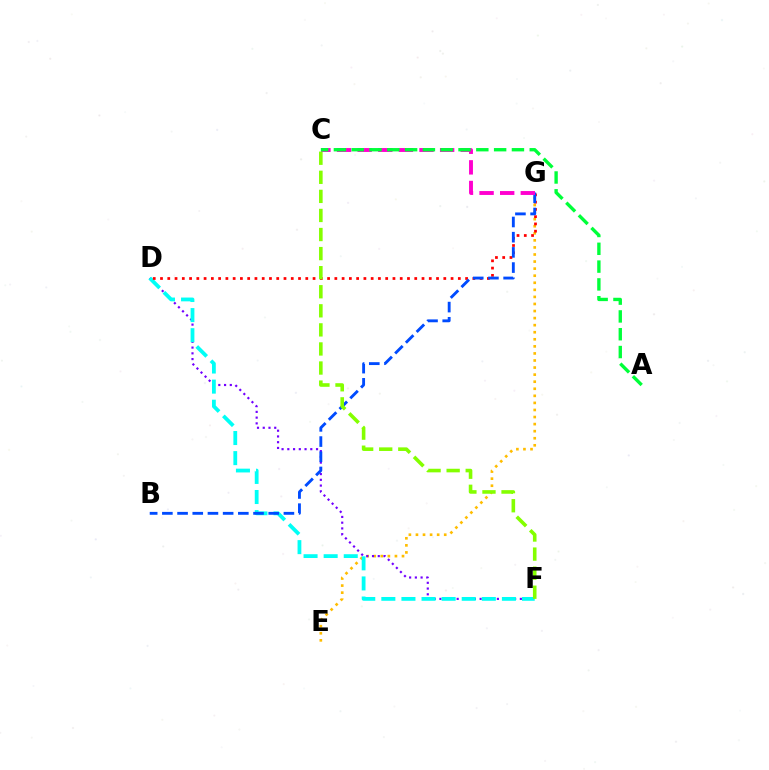{('E', 'G'): [{'color': '#ffbd00', 'line_style': 'dotted', 'thickness': 1.92}], ('D', 'F'): [{'color': '#7200ff', 'line_style': 'dotted', 'thickness': 1.56}, {'color': '#00fff6', 'line_style': 'dashed', 'thickness': 2.73}], ('D', 'G'): [{'color': '#ff0000', 'line_style': 'dotted', 'thickness': 1.97}], ('B', 'G'): [{'color': '#004bff', 'line_style': 'dashed', 'thickness': 2.06}], ('C', 'G'): [{'color': '#ff00cf', 'line_style': 'dashed', 'thickness': 2.8}], ('C', 'F'): [{'color': '#84ff00', 'line_style': 'dashed', 'thickness': 2.59}], ('A', 'C'): [{'color': '#00ff39', 'line_style': 'dashed', 'thickness': 2.42}]}